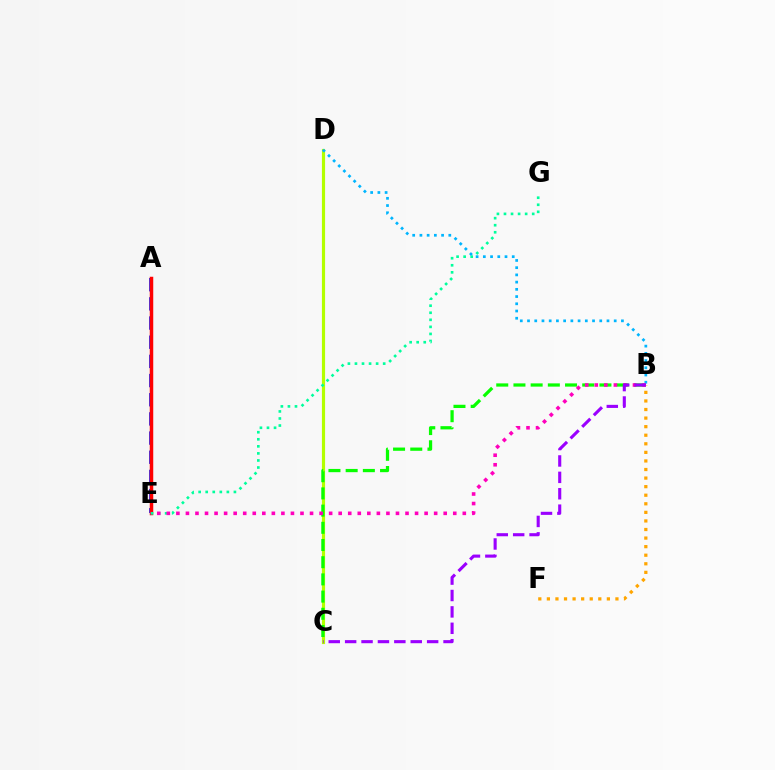{('A', 'E'): [{'color': '#0010ff', 'line_style': 'dashed', 'thickness': 2.6}, {'color': '#ff0000', 'line_style': 'solid', 'thickness': 2.51}], ('C', 'D'): [{'color': '#b3ff00', 'line_style': 'solid', 'thickness': 2.28}], ('B', 'C'): [{'color': '#08ff00', 'line_style': 'dashed', 'thickness': 2.34}, {'color': '#9b00ff', 'line_style': 'dashed', 'thickness': 2.23}], ('E', 'G'): [{'color': '#00ff9d', 'line_style': 'dotted', 'thickness': 1.92}], ('B', 'F'): [{'color': '#ffa500', 'line_style': 'dotted', 'thickness': 2.33}], ('B', 'D'): [{'color': '#00b5ff', 'line_style': 'dotted', 'thickness': 1.96}], ('B', 'E'): [{'color': '#ff00bd', 'line_style': 'dotted', 'thickness': 2.59}]}